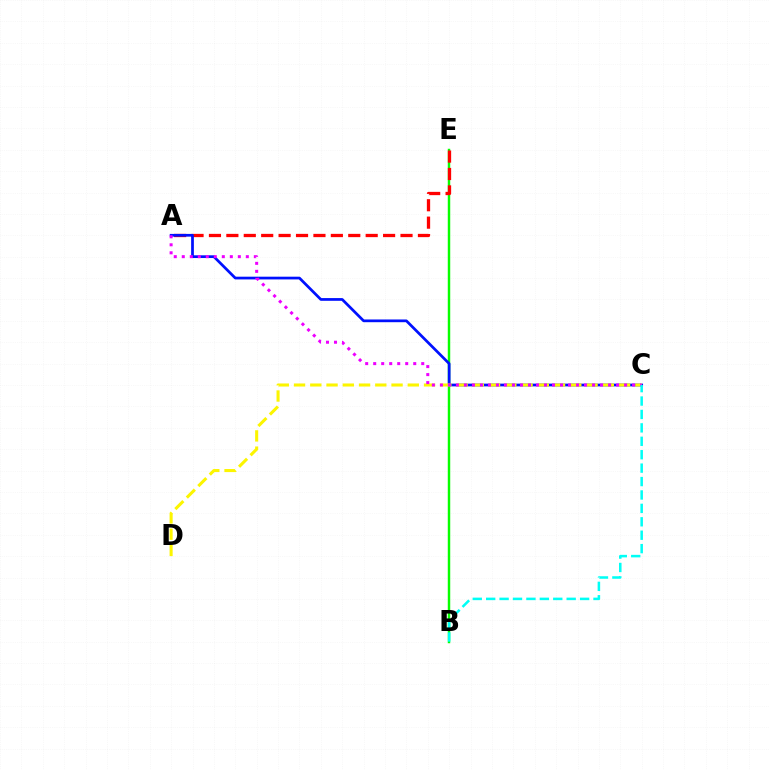{('B', 'E'): [{'color': '#08ff00', 'line_style': 'solid', 'thickness': 1.77}], ('A', 'E'): [{'color': '#ff0000', 'line_style': 'dashed', 'thickness': 2.37}], ('A', 'C'): [{'color': '#0010ff', 'line_style': 'solid', 'thickness': 1.97}, {'color': '#ee00ff', 'line_style': 'dotted', 'thickness': 2.18}], ('C', 'D'): [{'color': '#fcf500', 'line_style': 'dashed', 'thickness': 2.21}], ('B', 'C'): [{'color': '#00fff6', 'line_style': 'dashed', 'thickness': 1.82}]}